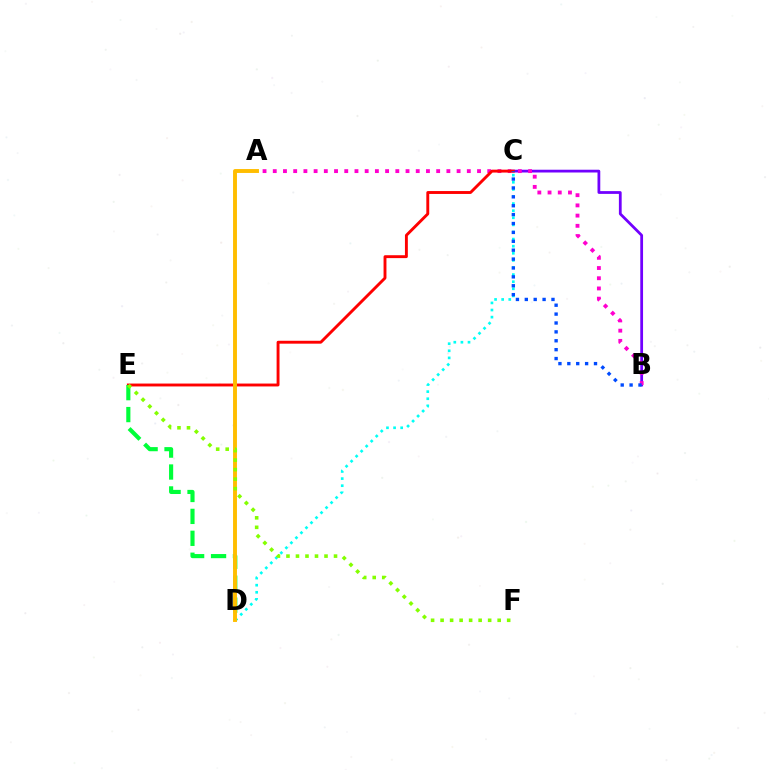{('C', 'D'): [{'color': '#00fff6', 'line_style': 'dotted', 'thickness': 1.93}], ('B', 'C'): [{'color': '#7200ff', 'line_style': 'solid', 'thickness': 1.99}, {'color': '#004bff', 'line_style': 'dotted', 'thickness': 2.42}], ('A', 'B'): [{'color': '#ff00cf', 'line_style': 'dotted', 'thickness': 2.77}], ('C', 'E'): [{'color': '#ff0000', 'line_style': 'solid', 'thickness': 2.08}], ('D', 'E'): [{'color': '#00ff39', 'line_style': 'dashed', 'thickness': 2.98}], ('A', 'D'): [{'color': '#ffbd00', 'line_style': 'solid', 'thickness': 2.81}], ('E', 'F'): [{'color': '#84ff00', 'line_style': 'dotted', 'thickness': 2.58}]}